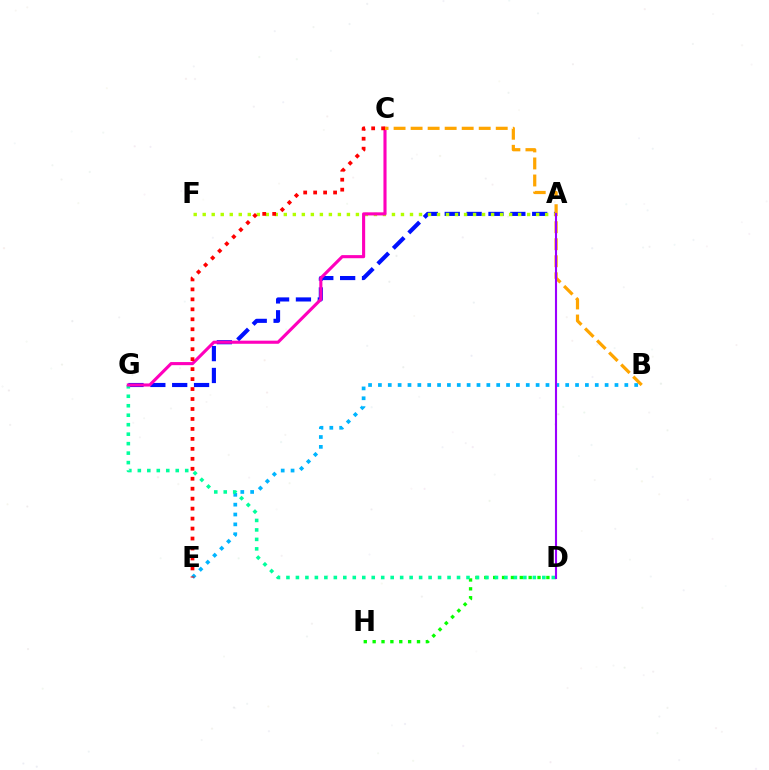{('D', 'H'): [{'color': '#08ff00', 'line_style': 'dotted', 'thickness': 2.41}], ('B', 'E'): [{'color': '#00b5ff', 'line_style': 'dotted', 'thickness': 2.68}], ('A', 'G'): [{'color': '#0010ff', 'line_style': 'dashed', 'thickness': 2.97}], ('D', 'G'): [{'color': '#00ff9d', 'line_style': 'dotted', 'thickness': 2.57}], ('A', 'F'): [{'color': '#b3ff00', 'line_style': 'dotted', 'thickness': 2.45}], ('C', 'G'): [{'color': '#ff00bd', 'line_style': 'solid', 'thickness': 2.24}], ('B', 'C'): [{'color': '#ffa500', 'line_style': 'dashed', 'thickness': 2.31}], ('A', 'D'): [{'color': '#9b00ff', 'line_style': 'solid', 'thickness': 1.52}], ('C', 'E'): [{'color': '#ff0000', 'line_style': 'dotted', 'thickness': 2.71}]}